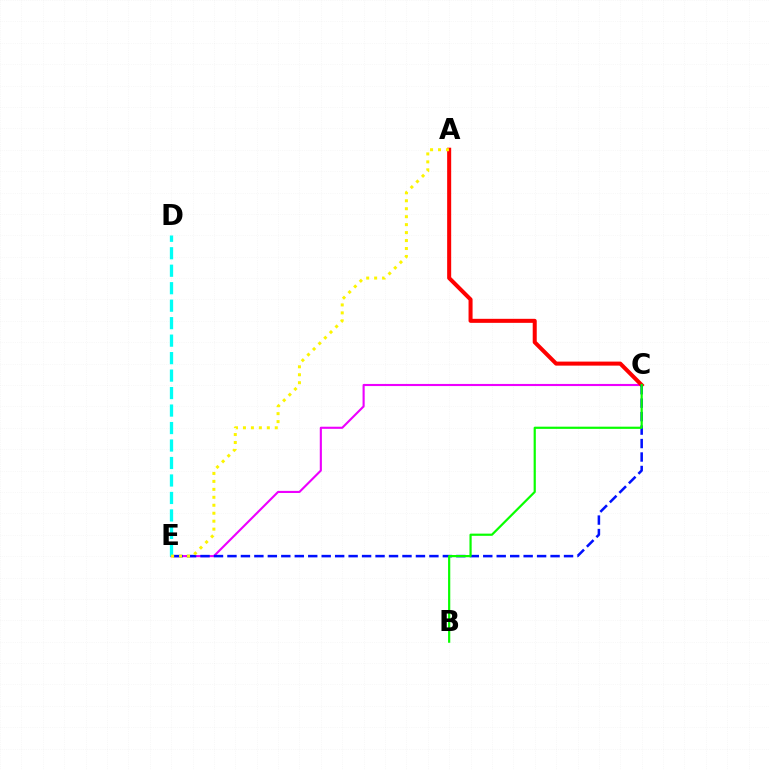{('C', 'E'): [{'color': '#ee00ff', 'line_style': 'solid', 'thickness': 1.53}, {'color': '#0010ff', 'line_style': 'dashed', 'thickness': 1.83}], ('A', 'C'): [{'color': '#ff0000', 'line_style': 'solid', 'thickness': 2.9}], ('D', 'E'): [{'color': '#00fff6', 'line_style': 'dashed', 'thickness': 2.37}], ('B', 'C'): [{'color': '#08ff00', 'line_style': 'solid', 'thickness': 1.58}], ('A', 'E'): [{'color': '#fcf500', 'line_style': 'dotted', 'thickness': 2.16}]}